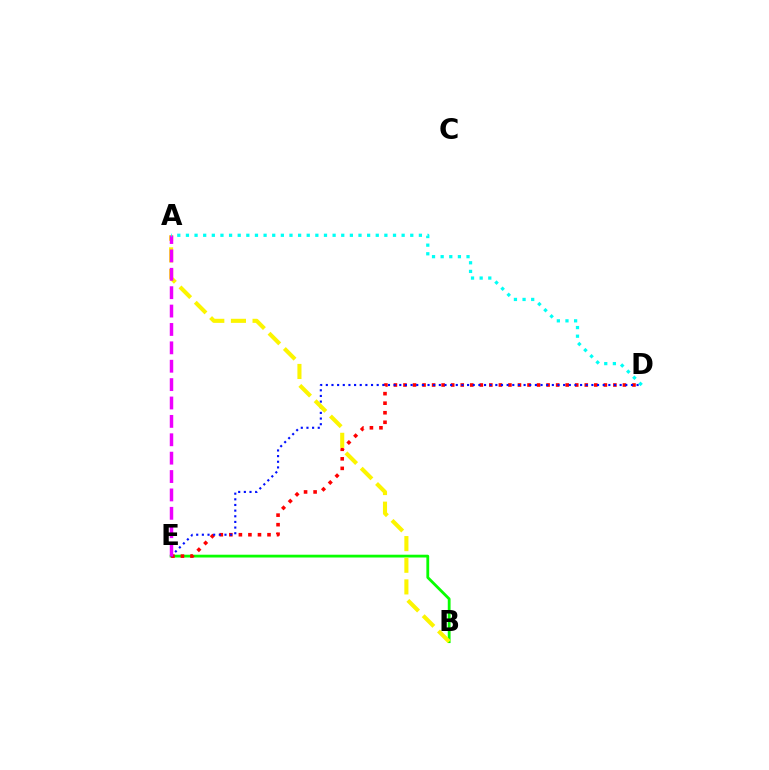{('B', 'E'): [{'color': '#08ff00', 'line_style': 'solid', 'thickness': 2.01}], ('D', 'E'): [{'color': '#ff0000', 'line_style': 'dotted', 'thickness': 2.59}, {'color': '#0010ff', 'line_style': 'dotted', 'thickness': 1.54}], ('A', 'B'): [{'color': '#fcf500', 'line_style': 'dashed', 'thickness': 2.94}], ('A', 'E'): [{'color': '#ee00ff', 'line_style': 'dashed', 'thickness': 2.5}], ('A', 'D'): [{'color': '#00fff6', 'line_style': 'dotted', 'thickness': 2.34}]}